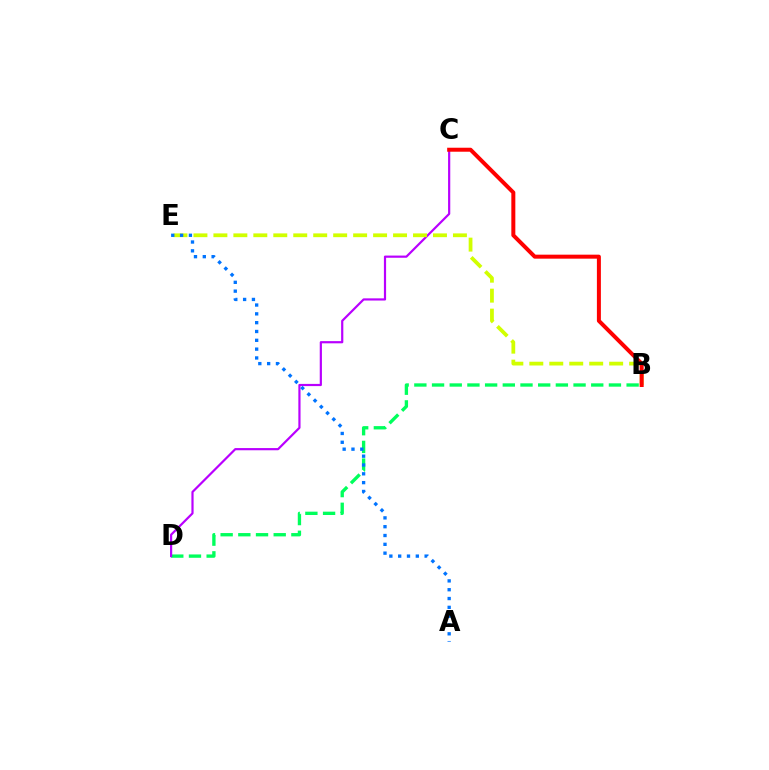{('B', 'D'): [{'color': '#00ff5c', 'line_style': 'dashed', 'thickness': 2.4}], ('C', 'D'): [{'color': '#b900ff', 'line_style': 'solid', 'thickness': 1.58}], ('B', 'E'): [{'color': '#d1ff00', 'line_style': 'dashed', 'thickness': 2.71}], ('A', 'E'): [{'color': '#0074ff', 'line_style': 'dotted', 'thickness': 2.4}], ('B', 'C'): [{'color': '#ff0000', 'line_style': 'solid', 'thickness': 2.88}]}